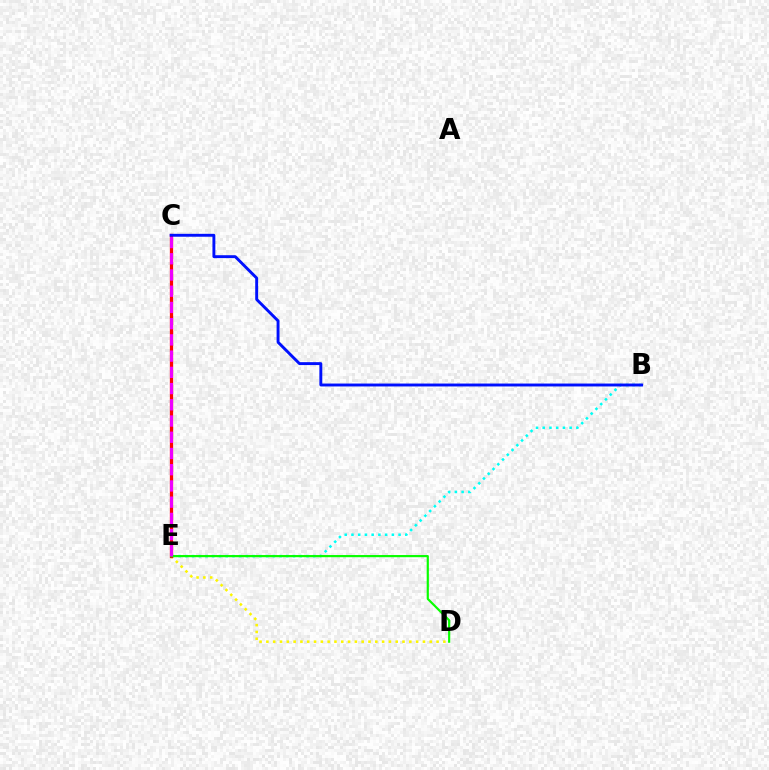{('B', 'E'): [{'color': '#00fff6', 'line_style': 'dotted', 'thickness': 1.83}], ('D', 'E'): [{'color': '#fcf500', 'line_style': 'dotted', 'thickness': 1.85}, {'color': '#08ff00', 'line_style': 'solid', 'thickness': 1.57}], ('C', 'E'): [{'color': '#ff0000', 'line_style': 'solid', 'thickness': 2.36}, {'color': '#ee00ff', 'line_style': 'dashed', 'thickness': 2.2}], ('B', 'C'): [{'color': '#0010ff', 'line_style': 'solid', 'thickness': 2.09}]}